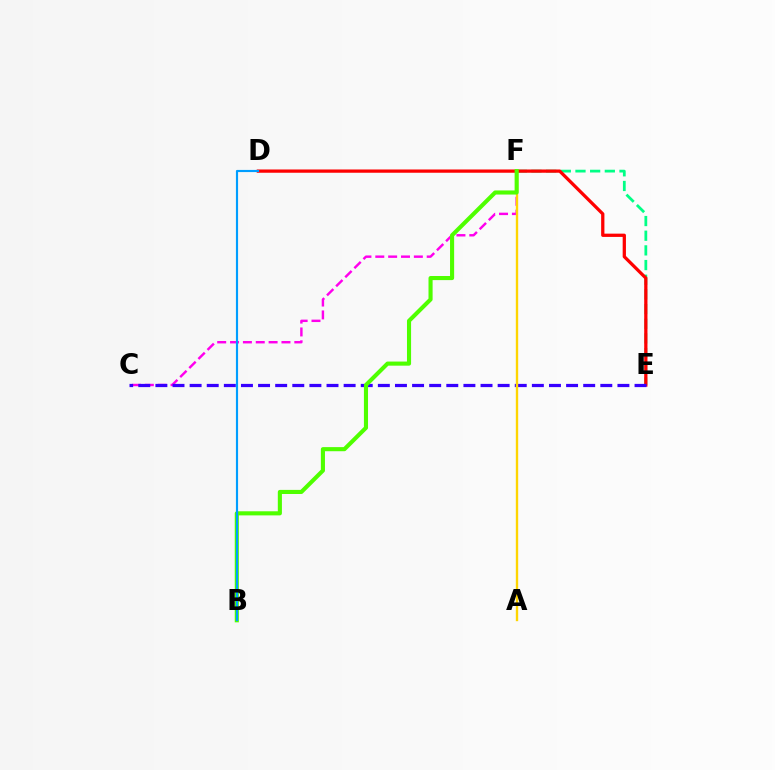{('E', 'F'): [{'color': '#00ff86', 'line_style': 'dashed', 'thickness': 1.99}], ('D', 'E'): [{'color': '#ff0000', 'line_style': 'solid', 'thickness': 2.35}], ('C', 'F'): [{'color': '#ff00ed', 'line_style': 'dashed', 'thickness': 1.75}], ('C', 'E'): [{'color': '#3700ff', 'line_style': 'dashed', 'thickness': 2.32}], ('A', 'F'): [{'color': '#ffd500', 'line_style': 'solid', 'thickness': 1.7}], ('B', 'F'): [{'color': '#4fff00', 'line_style': 'solid', 'thickness': 2.95}], ('B', 'D'): [{'color': '#009eff', 'line_style': 'solid', 'thickness': 1.55}]}